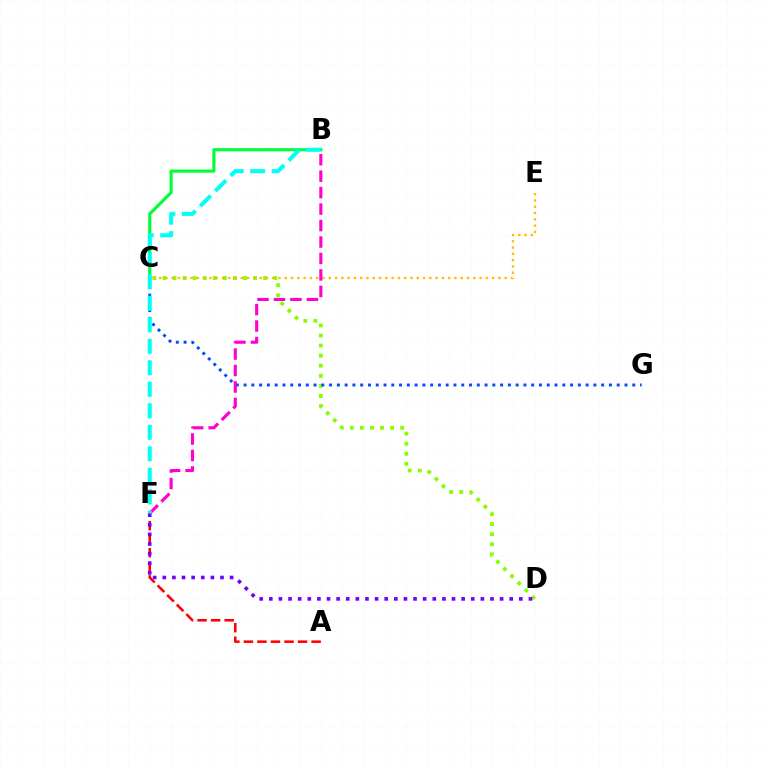{('C', 'D'): [{'color': '#84ff00', 'line_style': 'dotted', 'thickness': 2.73}], ('C', 'E'): [{'color': '#ffbd00', 'line_style': 'dotted', 'thickness': 1.71}], ('A', 'F'): [{'color': '#ff0000', 'line_style': 'dashed', 'thickness': 1.84}], ('B', 'C'): [{'color': '#00ff39', 'line_style': 'solid', 'thickness': 2.26}], ('C', 'G'): [{'color': '#004bff', 'line_style': 'dotted', 'thickness': 2.11}], ('D', 'F'): [{'color': '#7200ff', 'line_style': 'dotted', 'thickness': 2.61}], ('B', 'F'): [{'color': '#ff00cf', 'line_style': 'dashed', 'thickness': 2.24}, {'color': '#00fff6', 'line_style': 'dashed', 'thickness': 2.92}]}